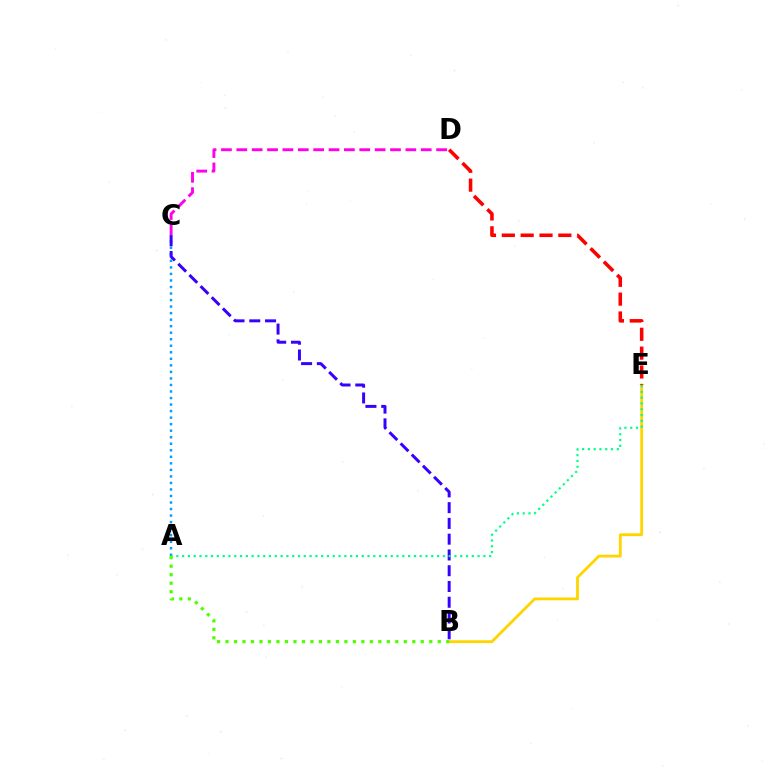{('B', 'E'): [{'color': '#ffd500', 'line_style': 'solid', 'thickness': 2.03}], ('C', 'D'): [{'color': '#ff00ed', 'line_style': 'dashed', 'thickness': 2.09}], ('A', 'C'): [{'color': '#009eff', 'line_style': 'dotted', 'thickness': 1.77}], ('B', 'C'): [{'color': '#3700ff', 'line_style': 'dashed', 'thickness': 2.14}], ('A', 'E'): [{'color': '#00ff86', 'line_style': 'dotted', 'thickness': 1.57}], ('D', 'E'): [{'color': '#ff0000', 'line_style': 'dashed', 'thickness': 2.56}], ('A', 'B'): [{'color': '#4fff00', 'line_style': 'dotted', 'thickness': 2.31}]}